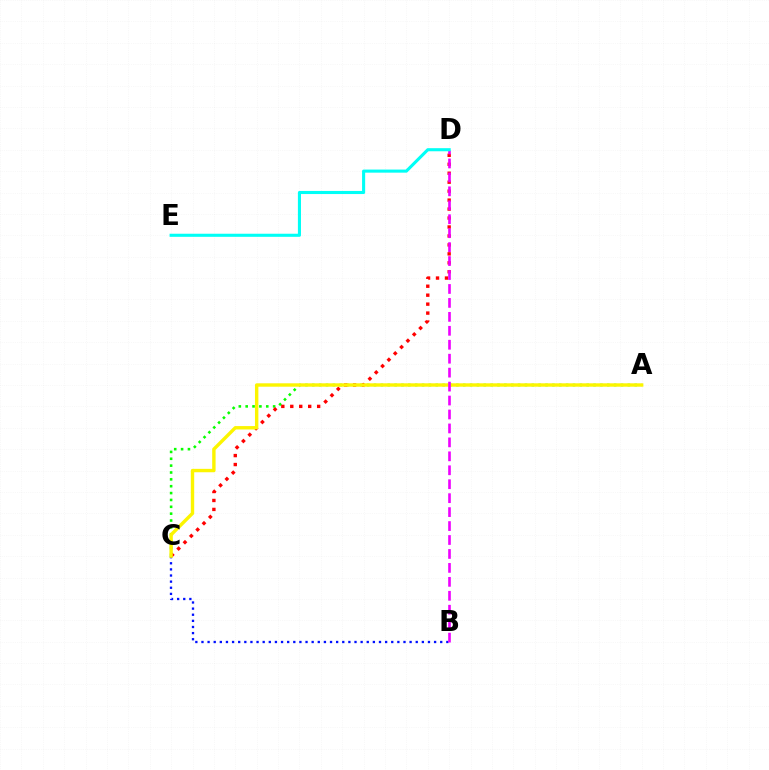{('A', 'C'): [{'color': '#08ff00', 'line_style': 'dotted', 'thickness': 1.86}, {'color': '#fcf500', 'line_style': 'solid', 'thickness': 2.45}], ('B', 'C'): [{'color': '#0010ff', 'line_style': 'dotted', 'thickness': 1.66}], ('C', 'D'): [{'color': '#ff0000', 'line_style': 'dotted', 'thickness': 2.43}], ('B', 'D'): [{'color': '#ee00ff', 'line_style': 'dashed', 'thickness': 1.89}], ('D', 'E'): [{'color': '#00fff6', 'line_style': 'solid', 'thickness': 2.22}]}